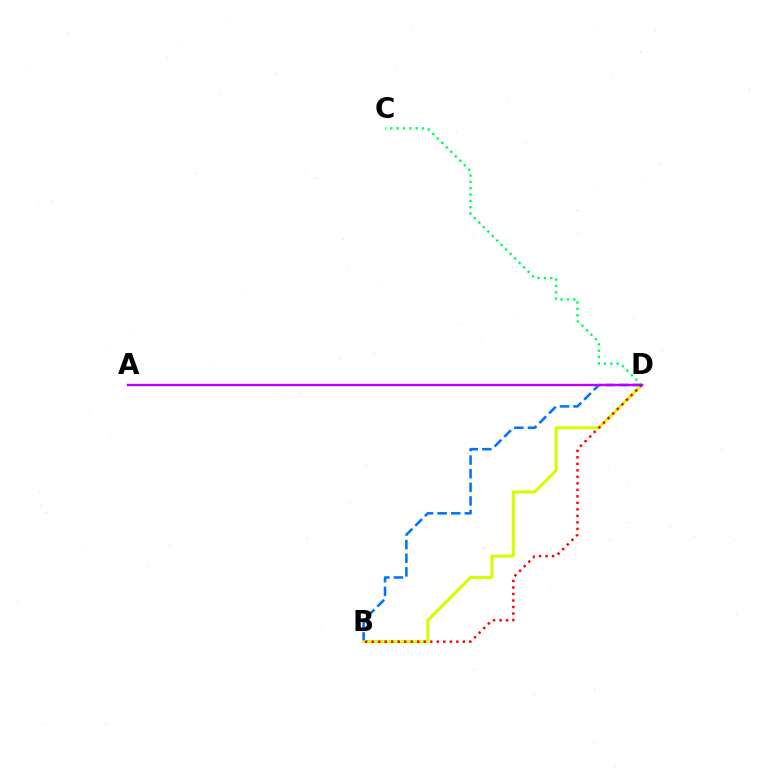{('B', 'D'): [{'color': '#0074ff', 'line_style': 'dashed', 'thickness': 1.85}, {'color': '#d1ff00', 'line_style': 'solid', 'thickness': 2.17}, {'color': '#ff0000', 'line_style': 'dotted', 'thickness': 1.77}], ('C', 'D'): [{'color': '#00ff5c', 'line_style': 'dotted', 'thickness': 1.72}], ('A', 'D'): [{'color': '#b900ff', 'line_style': 'solid', 'thickness': 1.72}]}